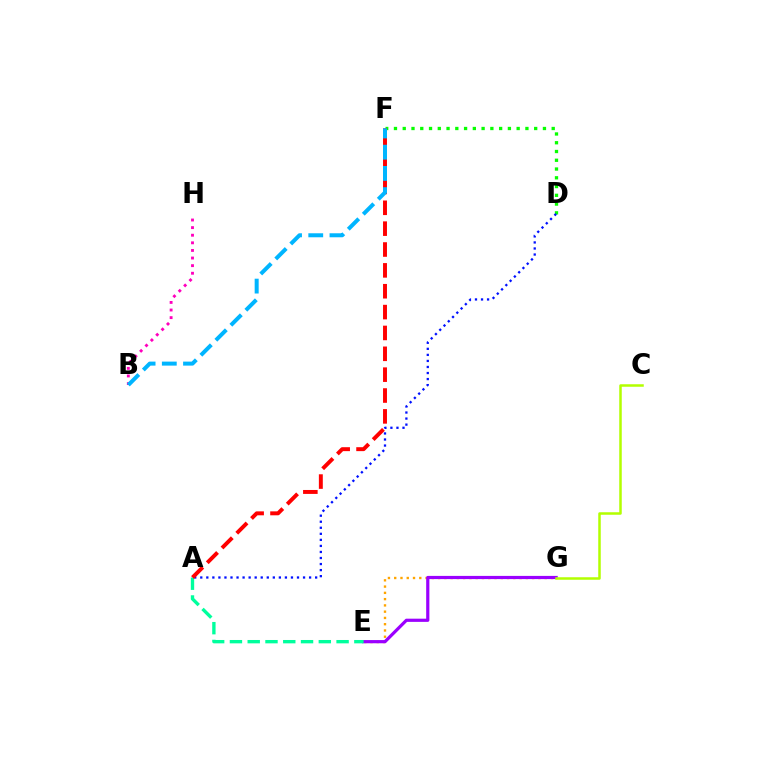{('D', 'F'): [{'color': '#08ff00', 'line_style': 'dotted', 'thickness': 2.38}], ('E', 'G'): [{'color': '#ffa500', 'line_style': 'dotted', 'thickness': 1.7}, {'color': '#9b00ff', 'line_style': 'solid', 'thickness': 2.3}], ('B', 'H'): [{'color': '#ff00bd', 'line_style': 'dotted', 'thickness': 2.07}], ('C', 'G'): [{'color': '#b3ff00', 'line_style': 'solid', 'thickness': 1.8}], ('A', 'D'): [{'color': '#0010ff', 'line_style': 'dotted', 'thickness': 1.64}], ('A', 'E'): [{'color': '#00ff9d', 'line_style': 'dashed', 'thickness': 2.41}], ('A', 'F'): [{'color': '#ff0000', 'line_style': 'dashed', 'thickness': 2.83}], ('B', 'F'): [{'color': '#00b5ff', 'line_style': 'dashed', 'thickness': 2.88}]}